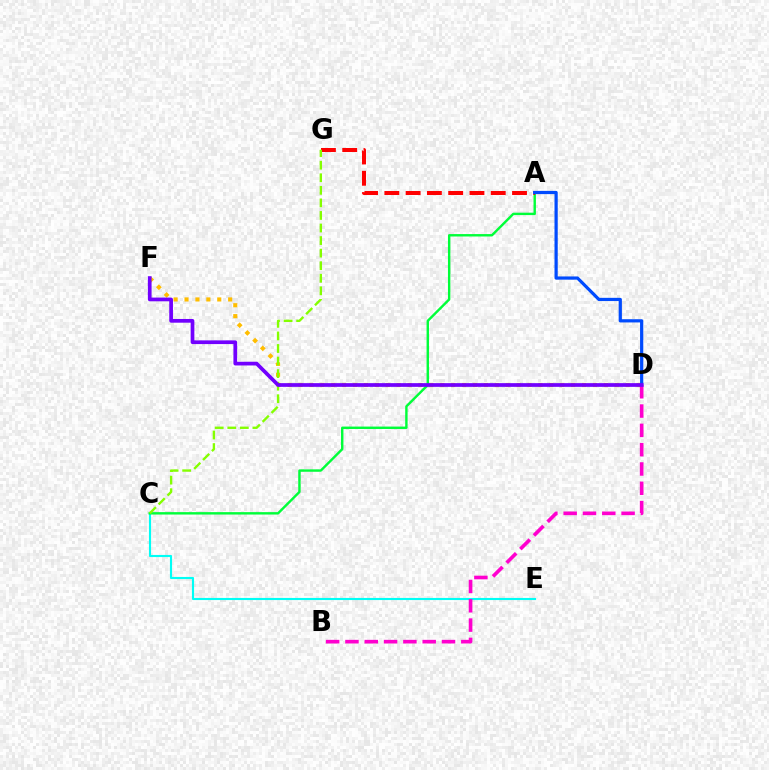{('C', 'E'): [{'color': '#00fff6', 'line_style': 'solid', 'thickness': 1.53}], ('A', 'C'): [{'color': '#00ff39', 'line_style': 'solid', 'thickness': 1.74}], ('D', 'F'): [{'color': '#ffbd00', 'line_style': 'dotted', 'thickness': 2.96}, {'color': '#7200ff', 'line_style': 'solid', 'thickness': 2.67}], ('A', 'G'): [{'color': '#ff0000', 'line_style': 'dashed', 'thickness': 2.89}], ('A', 'D'): [{'color': '#004bff', 'line_style': 'solid', 'thickness': 2.32}], ('B', 'D'): [{'color': '#ff00cf', 'line_style': 'dashed', 'thickness': 2.62}], ('C', 'G'): [{'color': '#84ff00', 'line_style': 'dashed', 'thickness': 1.71}]}